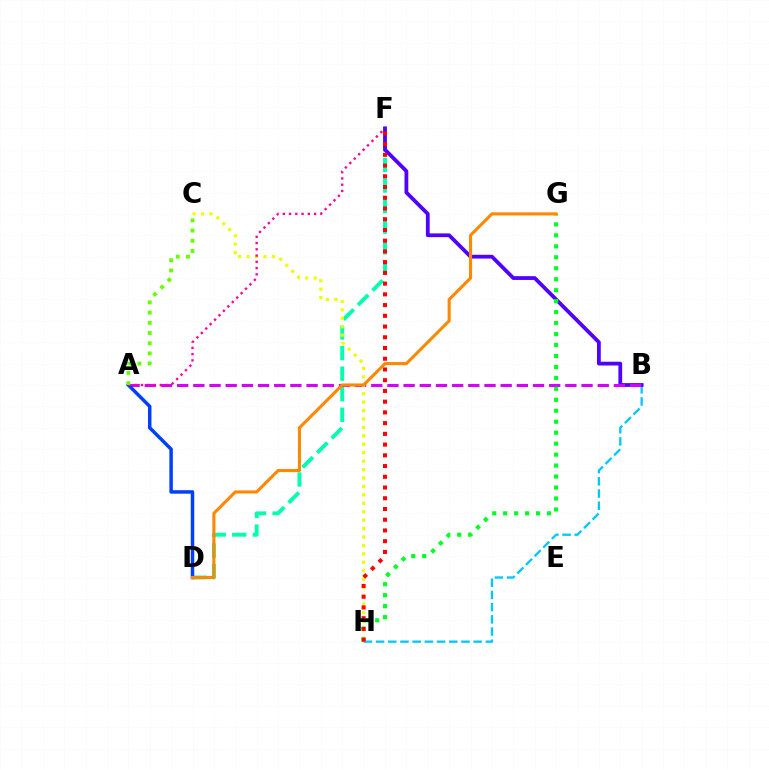{('B', 'H'): [{'color': '#00c7ff', 'line_style': 'dashed', 'thickness': 1.66}], ('D', 'F'): [{'color': '#00ffaf', 'line_style': 'dashed', 'thickness': 2.8}], ('B', 'F'): [{'color': '#4f00ff', 'line_style': 'solid', 'thickness': 2.72}], ('A', 'B'): [{'color': '#d600ff', 'line_style': 'dashed', 'thickness': 2.2}], ('C', 'H'): [{'color': '#eeff00', 'line_style': 'dotted', 'thickness': 2.29}], ('A', 'D'): [{'color': '#003fff', 'line_style': 'solid', 'thickness': 2.51}], ('G', 'H'): [{'color': '#00ff27', 'line_style': 'dotted', 'thickness': 2.98}], ('F', 'H'): [{'color': '#ff0000', 'line_style': 'dotted', 'thickness': 2.92}], ('A', 'F'): [{'color': '#ff00a0', 'line_style': 'dotted', 'thickness': 1.7}], ('A', 'C'): [{'color': '#66ff00', 'line_style': 'dotted', 'thickness': 2.77}], ('D', 'G'): [{'color': '#ff8800', 'line_style': 'solid', 'thickness': 2.22}]}